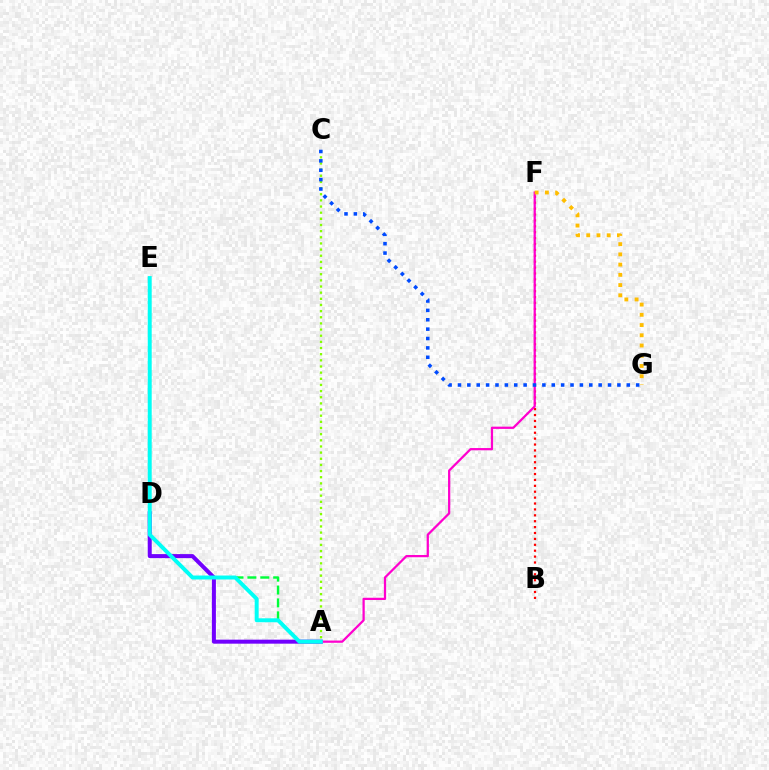{('A', 'D'): [{'color': '#00ff39', 'line_style': 'dashed', 'thickness': 1.75}, {'color': '#7200ff', 'line_style': 'solid', 'thickness': 2.89}], ('B', 'F'): [{'color': '#ff0000', 'line_style': 'dotted', 'thickness': 1.6}], ('A', 'C'): [{'color': '#84ff00', 'line_style': 'dotted', 'thickness': 1.67}], ('A', 'F'): [{'color': '#ff00cf', 'line_style': 'solid', 'thickness': 1.62}], ('C', 'G'): [{'color': '#004bff', 'line_style': 'dotted', 'thickness': 2.55}], ('F', 'G'): [{'color': '#ffbd00', 'line_style': 'dotted', 'thickness': 2.78}], ('A', 'E'): [{'color': '#00fff6', 'line_style': 'solid', 'thickness': 2.84}]}